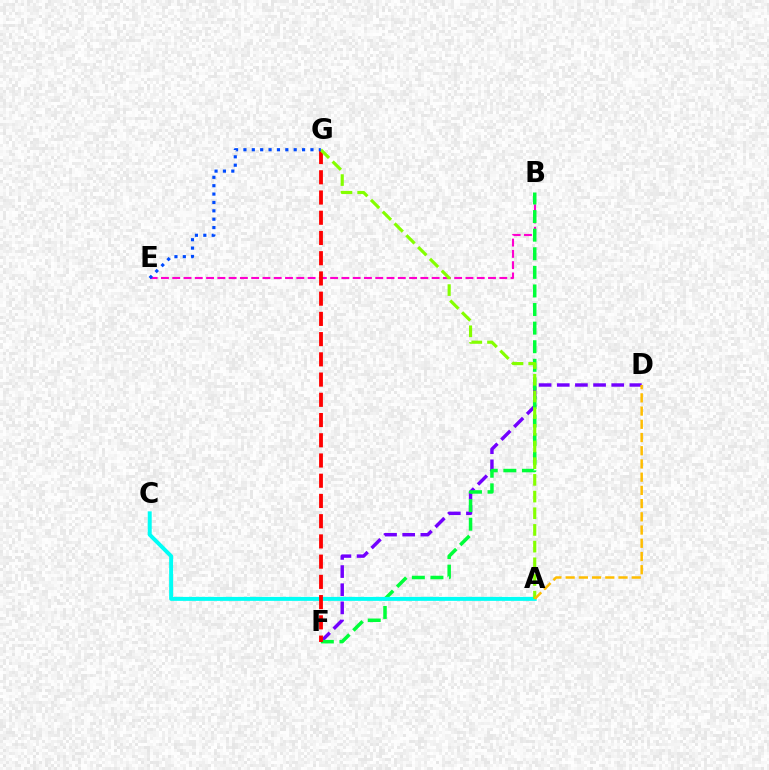{('D', 'F'): [{'color': '#7200ff', 'line_style': 'dashed', 'thickness': 2.47}], ('B', 'E'): [{'color': '#ff00cf', 'line_style': 'dashed', 'thickness': 1.53}], ('B', 'F'): [{'color': '#00ff39', 'line_style': 'dashed', 'thickness': 2.53}], ('A', 'C'): [{'color': '#00fff6', 'line_style': 'solid', 'thickness': 2.85}], ('F', 'G'): [{'color': '#ff0000', 'line_style': 'dashed', 'thickness': 2.75}], ('A', 'G'): [{'color': '#84ff00', 'line_style': 'dashed', 'thickness': 2.27}], ('A', 'D'): [{'color': '#ffbd00', 'line_style': 'dashed', 'thickness': 1.8}], ('E', 'G'): [{'color': '#004bff', 'line_style': 'dotted', 'thickness': 2.28}]}